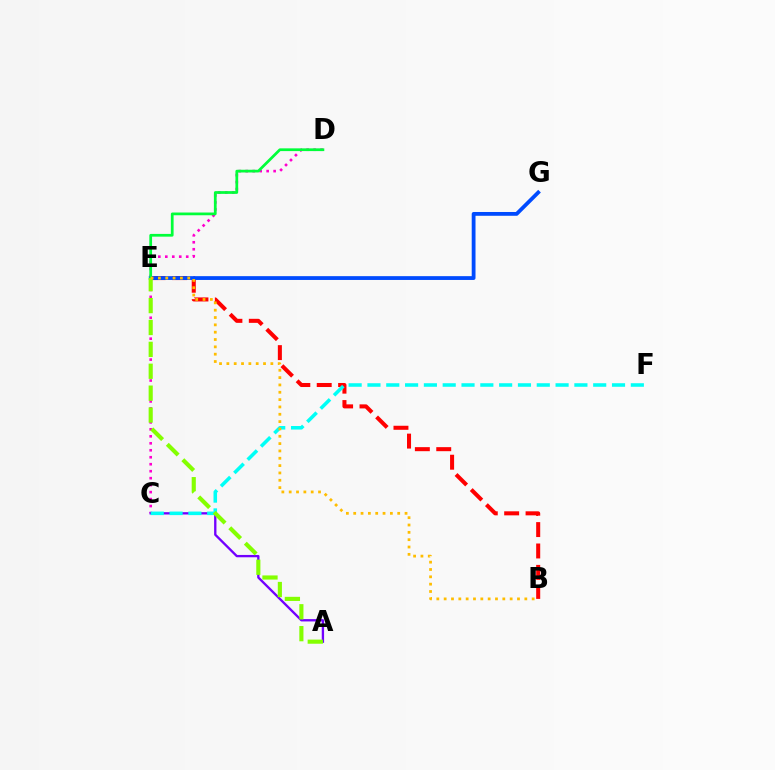{('B', 'E'): [{'color': '#ff0000', 'line_style': 'dashed', 'thickness': 2.91}, {'color': '#ffbd00', 'line_style': 'dotted', 'thickness': 1.99}], ('C', 'D'): [{'color': '#ff00cf', 'line_style': 'dotted', 'thickness': 1.89}], ('A', 'C'): [{'color': '#7200ff', 'line_style': 'solid', 'thickness': 1.68}], ('C', 'F'): [{'color': '#00fff6', 'line_style': 'dashed', 'thickness': 2.56}], ('E', 'G'): [{'color': '#004bff', 'line_style': 'solid', 'thickness': 2.74}], ('D', 'E'): [{'color': '#00ff39', 'line_style': 'solid', 'thickness': 1.97}], ('A', 'E'): [{'color': '#84ff00', 'line_style': 'dashed', 'thickness': 2.97}]}